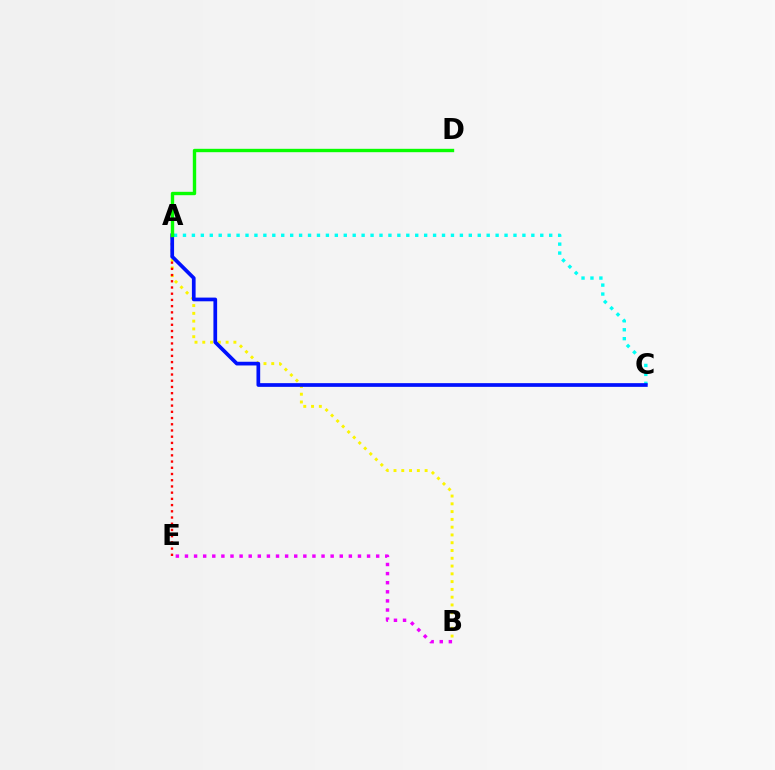{('A', 'B'): [{'color': '#fcf500', 'line_style': 'dotted', 'thickness': 2.11}], ('A', 'E'): [{'color': '#ff0000', 'line_style': 'dotted', 'thickness': 1.69}], ('A', 'C'): [{'color': '#00fff6', 'line_style': 'dotted', 'thickness': 2.43}, {'color': '#0010ff', 'line_style': 'solid', 'thickness': 2.67}], ('B', 'E'): [{'color': '#ee00ff', 'line_style': 'dotted', 'thickness': 2.47}], ('A', 'D'): [{'color': '#08ff00', 'line_style': 'solid', 'thickness': 2.43}]}